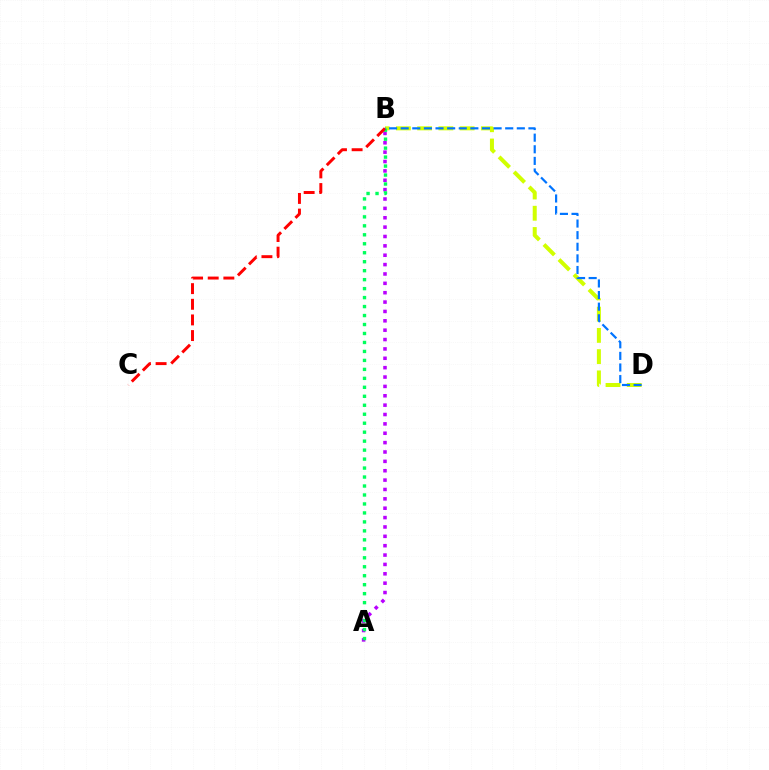{('A', 'B'): [{'color': '#b900ff', 'line_style': 'dotted', 'thickness': 2.55}, {'color': '#00ff5c', 'line_style': 'dotted', 'thickness': 2.44}], ('B', 'D'): [{'color': '#d1ff00', 'line_style': 'dashed', 'thickness': 2.89}, {'color': '#0074ff', 'line_style': 'dashed', 'thickness': 1.58}], ('B', 'C'): [{'color': '#ff0000', 'line_style': 'dashed', 'thickness': 2.13}]}